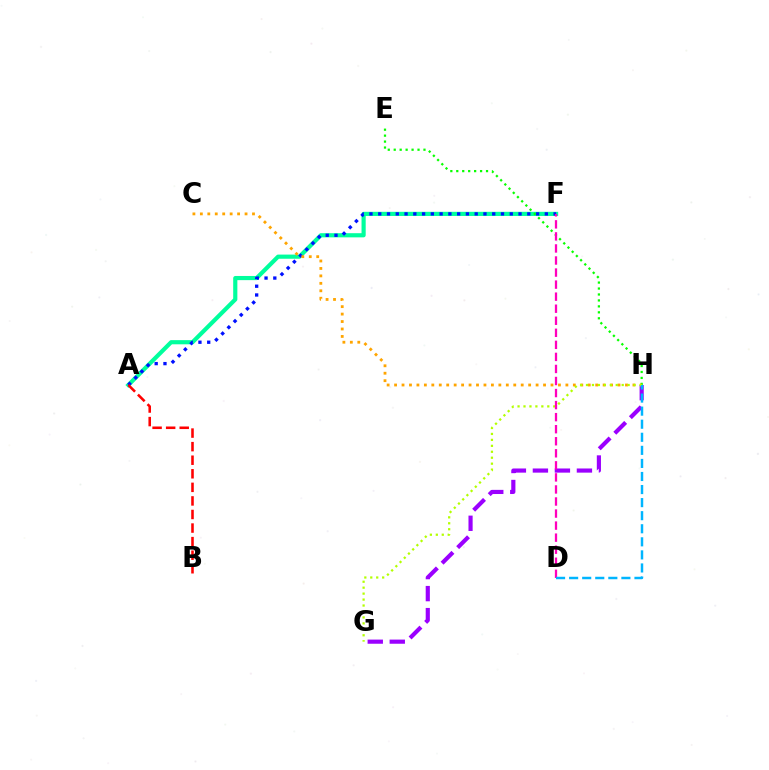{('G', 'H'): [{'color': '#9b00ff', 'line_style': 'dashed', 'thickness': 2.99}, {'color': '#b3ff00', 'line_style': 'dotted', 'thickness': 1.62}], ('A', 'F'): [{'color': '#00ff9d', 'line_style': 'solid', 'thickness': 3.0}, {'color': '#0010ff', 'line_style': 'dotted', 'thickness': 2.38}], ('E', 'H'): [{'color': '#08ff00', 'line_style': 'dotted', 'thickness': 1.62}], ('C', 'H'): [{'color': '#ffa500', 'line_style': 'dotted', 'thickness': 2.02}], ('A', 'B'): [{'color': '#ff0000', 'line_style': 'dashed', 'thickness': 1.84}], ('D', 'F'): [{'color': '#ff00bd', 'line_style': 'dashed', 'thickness': 1.64}], ('D', 'H'): [{'color': '#00b5ff', 'line_style': 'dashed', 'thickness': 1.78}]}